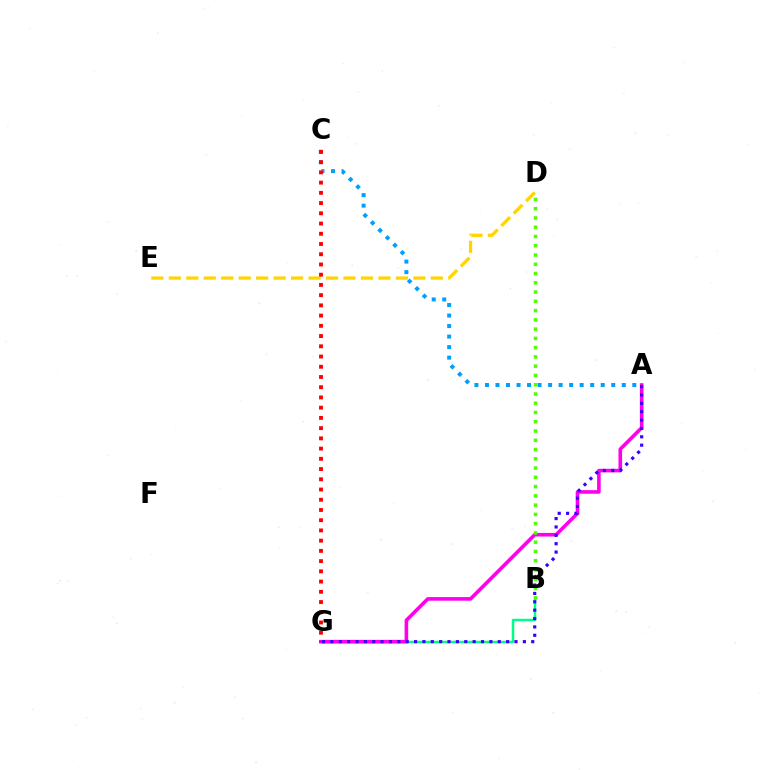{('B', 'G'): [{'color': '#00ff86', 'line_style': 'solid', 'thickness': 1.79}], ('A', 'G'): [{'color': '#ff00ed', 'line_style': 'solid', 'thickness': 2.59}, {'color': '#3700ff', 'line_style': 'dotted', 'thickness': 2.27}], ('A', 'C'): [{'color': '#009eff', 'line_style': 'dotted', 'thickness': 2.86}], ('D', 'E'): [{'color': '#ffd500', 'line_style': 'dashed', 'thickness': 2.37}], ('C', 'G'): [{'color': '#ff0000', 'line_style': 'dotted', 'thickness': 2.78}], ('B', 'D'): [{'color': '#4fff00', 'line_style': 'dotted', 'thickness': 2.52}]}